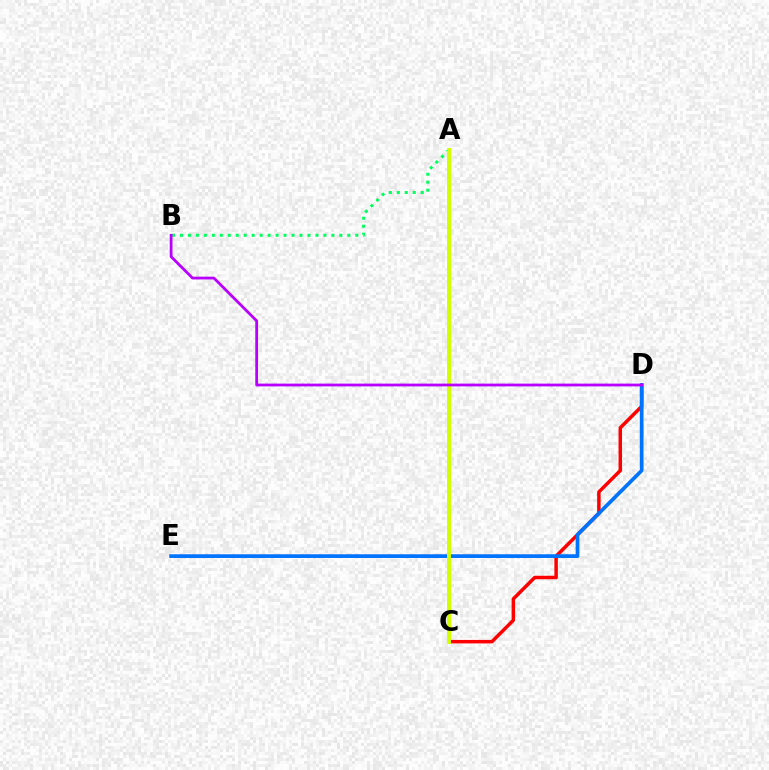{('C', 'D'): [{'color': '#ff0000', 'line_style': 'solid', 'thickness': 2.5}], ('A', 'B'): [{'color': '#00ff5c', 'line_style': 'dotted', 'thickness': 2.16}], ('D', 'E'): [{'color': '#0074ff', 'line_style': 'solid', 'thickness': 2.67}], ('A', 'C'): [{'color': '#d1ff00', 'line_style': 'solid', 'thickness': 2.85}], ('B', 'D'): [{'color': '#b900ff', 'line_style': 'solid', 'thickness': 2.0}]}